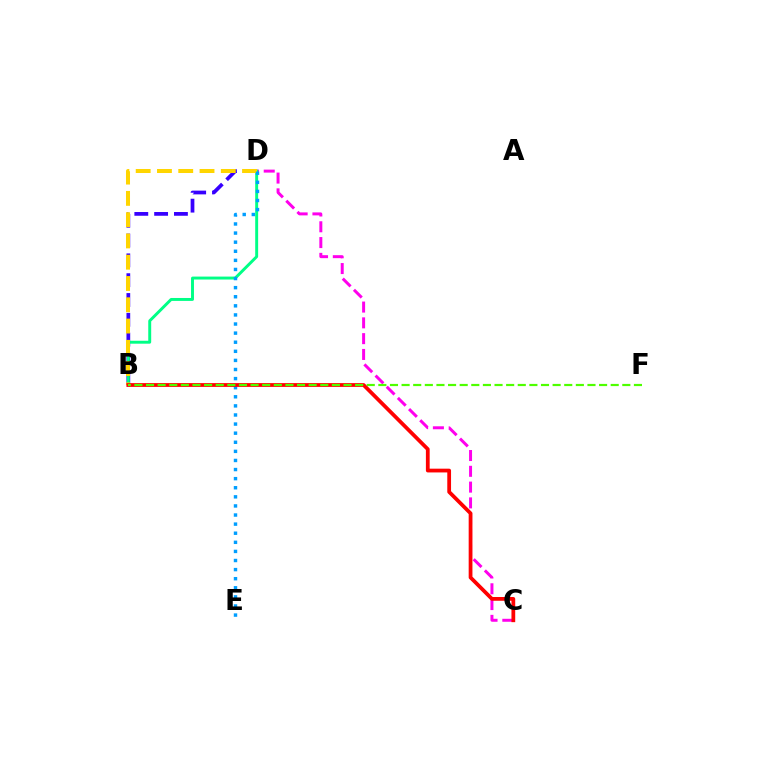{('C', 'D'): [{'color': '#ff00ed', 'line_style': 'dashed', 'thickness': 2.15}], ('B', 'D'): [{'color': '#3700ff', 'line_style': 'dashed', 'thickness': 2.69}, {'color': '#00ff86', 'line_style': 'solid', 'thickness': 2.12}, {'color': '#ffd500', 'line_style': 'dashed', 'thickness': 2.89}], ('D', 'E'): [{'color': '#009eff', 'line_style': 'dotted', 'thickness': 2.47}], ('B', 'C'): [{'color': '#ff0000', 'line_style': 'solid', 'thickness': 2.71}], ('B', 'F'): [{'color': '#4fff00', 'line_style': 'dashed', 'thickness': 1.58}]}